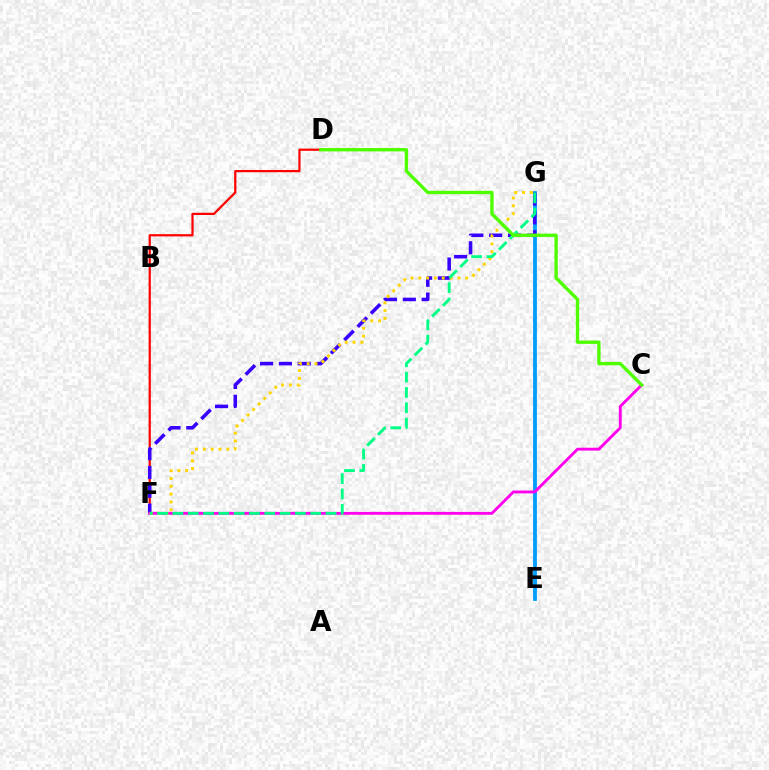{('D', 'F'): [{'color': '#ff0000', 'line_style': 'solid', 'thickness': 1.6}], ('E', 'G'): [{'color': '#009eff', 'line_style': 'solid', 'thickness': 2.74}], ('F', 'G'): [{'color': '#3700ff', 'line_style': 'dashed', 'thickness': 2.56}, {'color': '#ffd500', 'line_style': 'dotted', 'thickness': 2.13}, {'color': '#00ff86', 'line_style': 'dashed', 'thickness': 2.08}], ('C', 'F'): [{'color': '#ff00ed', 'line_style': 'solid', 'thickness': 2.07}], ('C', 'D'): [{'color': '#4fff00', 'line_style': 'solid', 'thickness': 2.41}]}